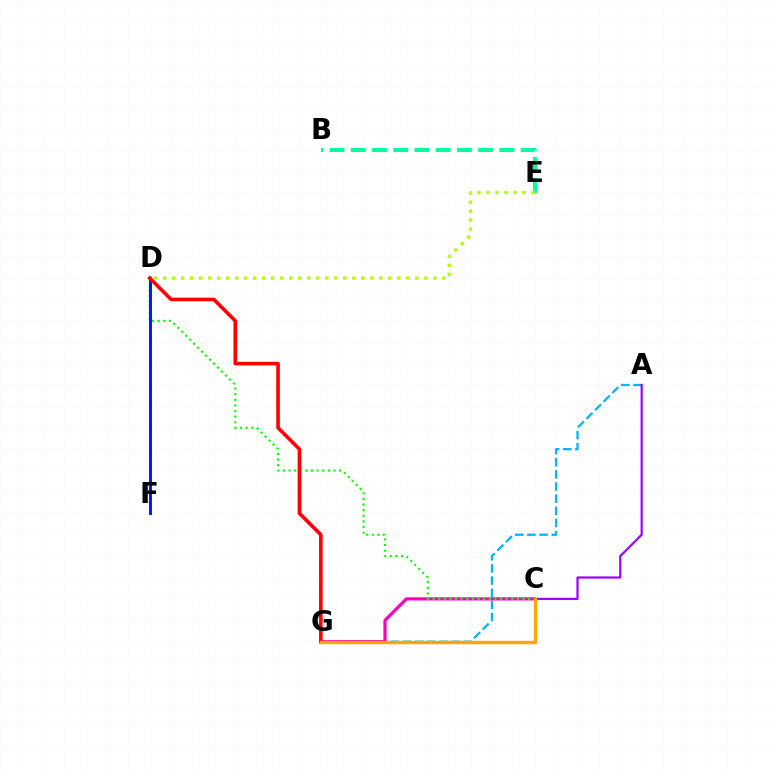{('A', 'G'): [{'color': '#00b5ff', 'line_style': 'dashed', 'thickness': 1.65}], ('C', 'G'): [{'color': '#ff00bd', 'line_style': 'solid', 'thickness': 2.29}, {'color': '#ffa500', 'line_style': 'solid', 'thickness': 2.45}], ('A', 'C'): [{'color': '#9b00ff', 'line_style': 'solid', 'thickness': 1.57}], ('C', 'D'): [{'color': '#08ff00', 'line_style': 'dotted', 'thickness': 1.53}], ('D', 'F'): [{'color': '#0010ff', 'line_style': 'solid', 'thickness': 2.07}], ('D', 'G'): [{'color': '#ff0000', 'line_style': 'solid', 'thickness': 2.58}], ('B', 'E'): [{'color': '#00ff9d', 'line_style': 'dashed', 'thickness': 2.88}], ('D', 'E'): [{'color': '#b3ff00', 'line_style': 'dotted', 'thickness': 2.45}]}